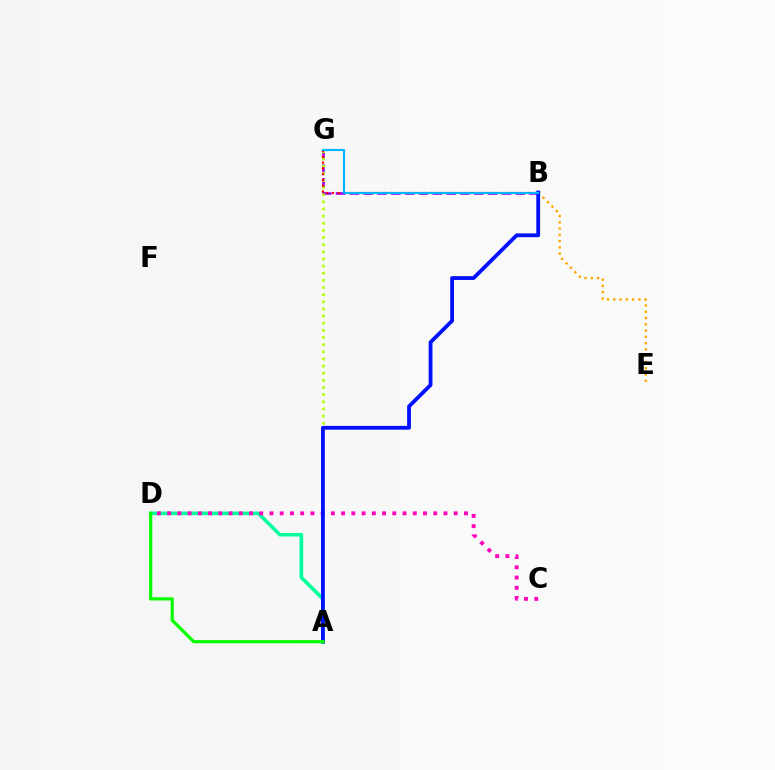{('B', 'G'): [{'color': '#9b00ff', 'line_style': 'dashed', 'thickness': 1.88}, {'color': '#ff0000', 'line_style': 'dotted', 'thickness': 1.57}, {'color': '#00b5ff', 'line_style': 'solid', 'thickness': 1.55}], ('A', 'G'): [{'color': '#b3ff00', 'line_style': 'dotted', 'thickness': 1.94}], ('A', 'D'): [{'color': '#00ff9d', 'line_style': 'solid', 'thickness': 2.58}, {'color': '#08ff00', 'line_style': 'solid', 'thickness': 2.3}], ('C', 'D'): [{'color': '#ff00bd', 'line_style': 'dotted', 'thickness': 2.78}], ('B', 'E'): [{'color': '#ffa500', 'line_style': 'dotted', 'thickness': 1.7}], ('A', 'B'): [{'color': '#0010ff', 'line_style': 'solid', 'thickness': 2.74}]}